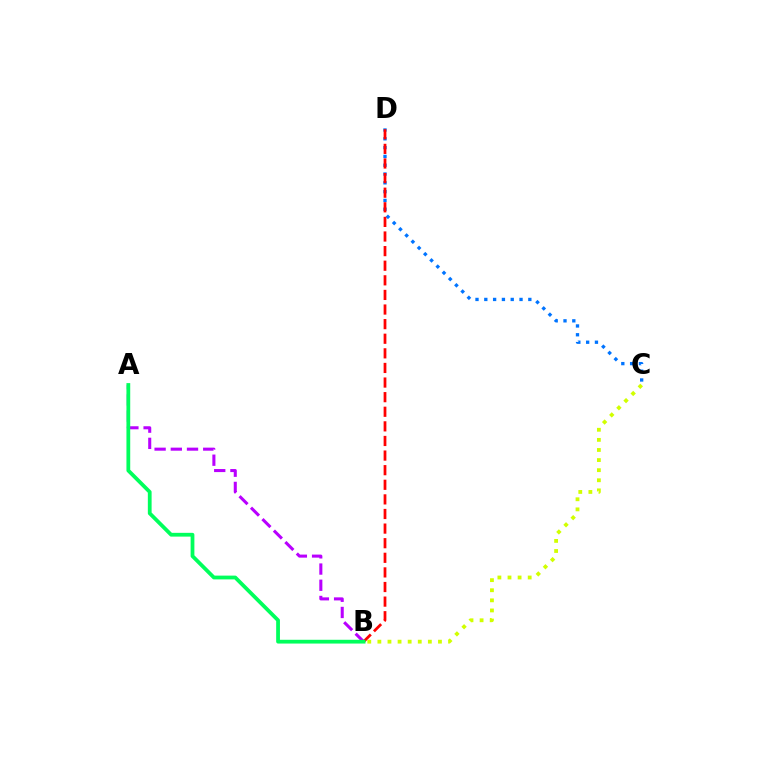{('C', 'D'): [{'color': '#0074ff', 'line_style': 'dotted', 'thickness': 2.39}], ('A', 'B'): [{'color': '#b900ff', 'line_style': 'dashed', 'thickness': 2.2}, {'color': '#00ff5c', 'line_style': 'solid', 'thickness': 2.72}], ('B', 'D'): [{'color': '#ff0000', 'line_style': 'dashed', 'thickness': 1.98}], ('B', 'C'): [{'color': '#d1ff00', 'line_style': 'dotted', 'thickness': 2.74}]}